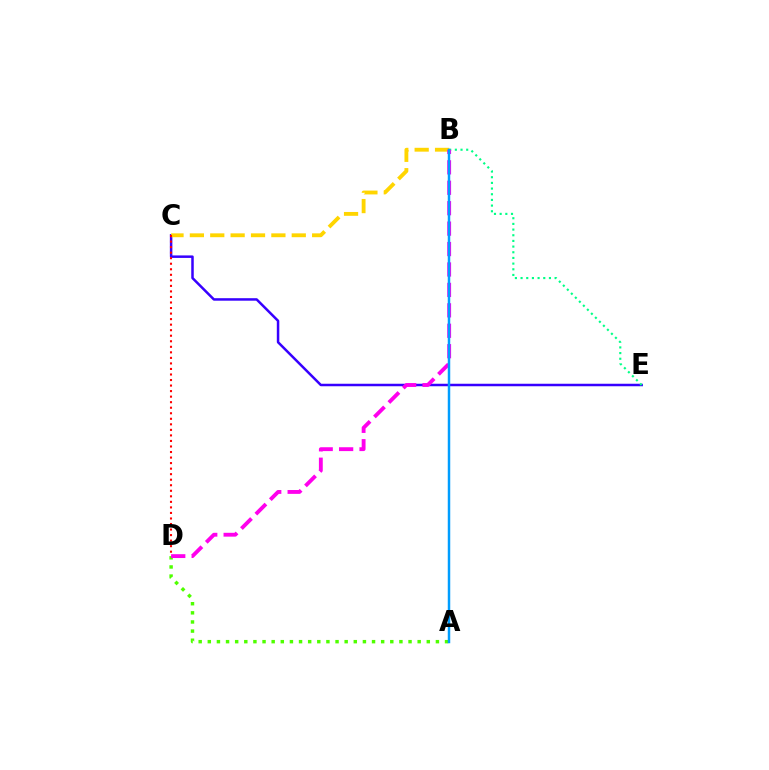{('C', 'E'): [{'color': '#3700ff', 'line_style': 'solid', 'thickness': 1.8}], ('B', 'C'): [{'color': '#ffd500', 'line_style': 'dashed', 'thickness': 2.77}], ('B', 'E'): [{'color': '#00ff86', 'line_style': 'dotted', 'thickness': 1.54}], ('C', 'D'): [{'color': '#ff0000', 'line_style': 'dotted', 'thickness': 1.5}], ('A', 'D'): [{'color': '#4fff00', 'line_style': 'dotted', 'thickness': 2.48}], ('B', 'D'): [{'color': '#ff00ed', 'line_style': 'dashed', 'thickness': 2.78}], ('A', 'B'): [{'color': '#009eff', 'line_style': 'solid', 'thickness': 1.78}]}